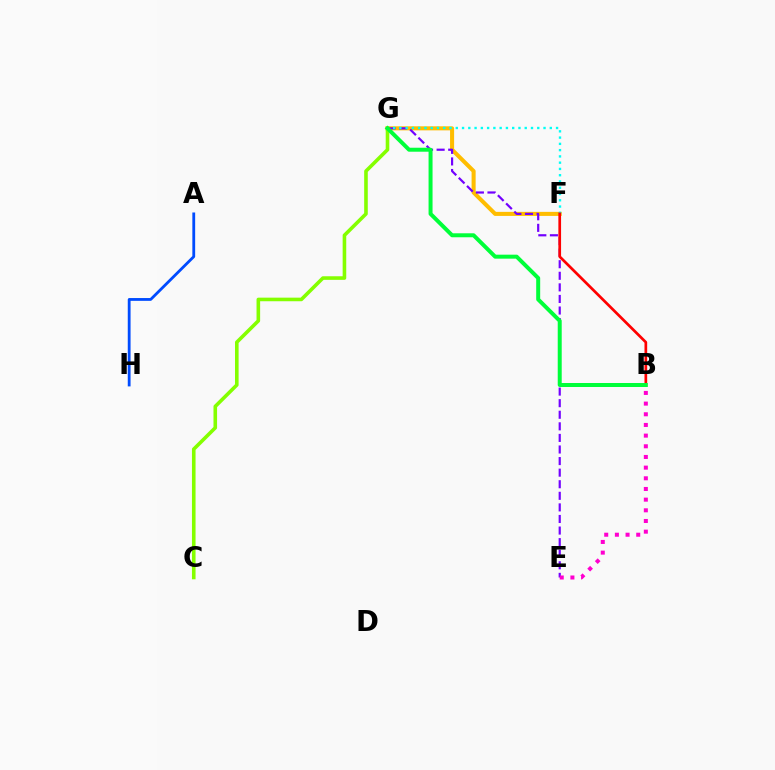{('F', 'G'): [{'color': '#ffbd00', 'line_style': 'solid', 'thickness': 2.92}, {'color': '#00fff6', 'line_style': 'dotted', 'thickness': 1.7}], ('E', 'G'): [{'color': '#7200ff', 'line_style': 'dashed', 'thickness': 1.57}], ('B', 'E'): [{'color': '#ff00cf', 'line_style': 'dotted', 'thickness': 2.9}], ('C', 'G'): [{'color': '#84ff00', 'line_style': 'solid', 'thickness': 2.59}], ('B', 'F'): [{'color': '#ff0000', 'line_style': 'solid', 'thickness': 1.94}], ('B', 'G'): [{'color': '#00ff39', 'line_style': 'solid', 'thickness': 2.87}], ('A', 'H'): [{'color': '#004bff', 'line_style': 'solid', 'thickness': 2.02}]}